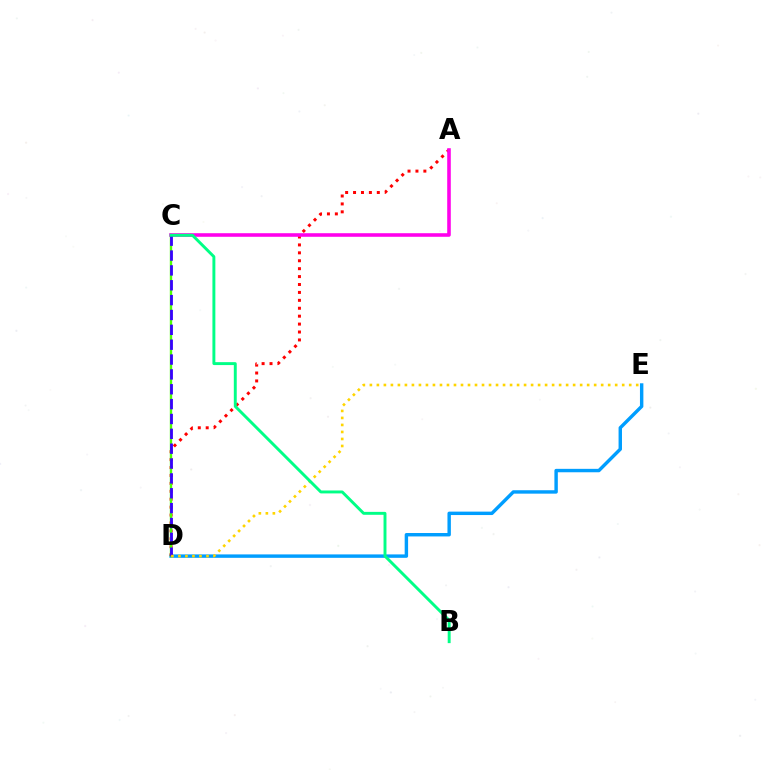{('D', 'E'): [{'color': '#009eff', 'line_style': 'solid', 'thickness': 2.46}, {'color': '#ffd500', 'line_style': 'dotted', 'thickness': 1.9}], ('A', 'D'): [{'color': '#ff0000', 'line_style': 'dotted', 'thickness': 2.15}], ('C', 'D'): [{'color': '#4fff00', 'line_style': 'solid', 'thickness': 1.7}, {'color': '#3700ff', 'line_style': 'dashed', 'thickness': 2.02}], ('A', 'C'): [{'color': '#ff00ed', 'line_style': 'solid', 'thickness': 2.57}], ('B', 'C'): [{'color': '#00ff86', 'line_style': 'solid', 'thickness': 2.11}]}